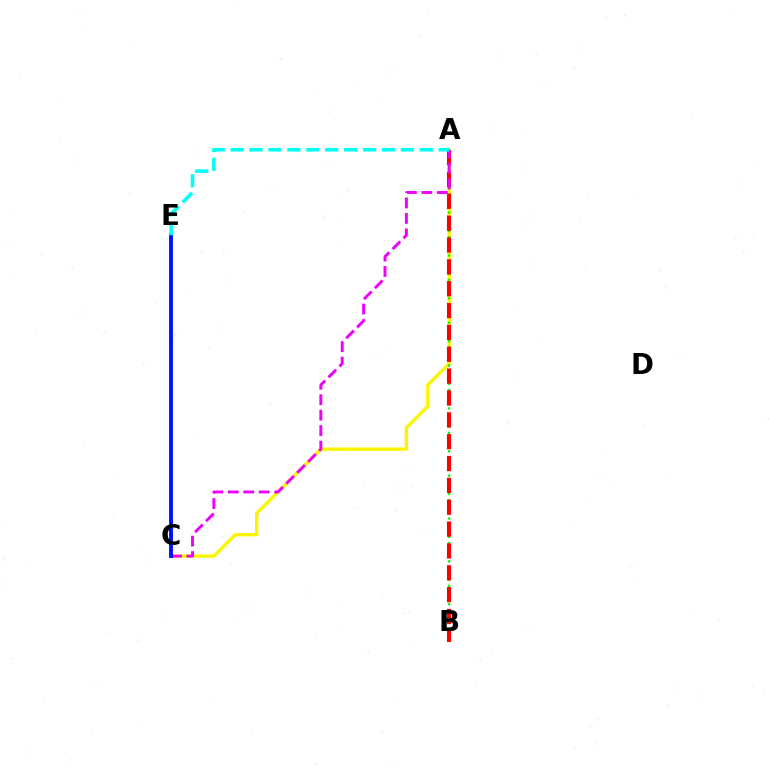{('A', 'C'): [{'color': '#fcf500', 'line_style': 'solid', 'thickness': 2.4}, {'color': '#ee00ff', 'line_style': 'dashed', 'thickness': 2.1}], ('A', 'B'): [{'color': '#08ff00', 'line_style': 'dotted', 'thickness': 1.66}, {'color': '#ff0000', 'line_style': 'dashed', 'thickness': 2.97}], ('C', 'E'): [{'color': '#0010ff', 'line_style': 'solid', 'thickness': 2.81}], ('A', 'E'): [{'color': '#00fff6', 'line_style': 'dashed', 'thickness': 2.57}]}